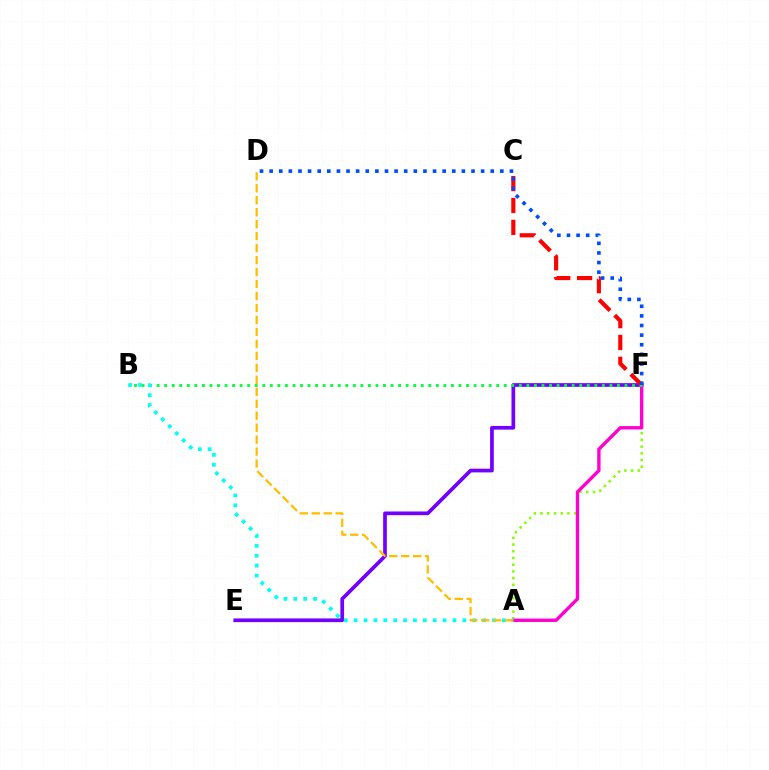{('E', 'F'): [{'color': '#7200ff', 'line_style': 'solid', 'thickness': 2.67}], ('A', 'F'): [{'color': '#84ff00', 'line_style': 'dotted', 'thickness': 1.82}, {'color': '#ff00cf', 'line_style': 'solid', 'thickness': 2.43}], ('C', 'F'): [{'color': '#ff0000', 'line_style': 'dashed', 'thickness': 2.97}], ('B', 'F'): [{'color': '#00ff39', 'line_style': 'dotted', 'thickness': 2.05}], ('D', 'F'): [{'color': '#004bff', 'line_style': 'dotted', 'thickness': 2.61}], ('A', 'B'): [{'color': '#00fff6', 'line_style': 'dotted', 'thickness': 2.69}], ('A', 'D'): [{'color': '#ffbd00', 'line_style': 'dashed', 'thickness': 1.63}]}